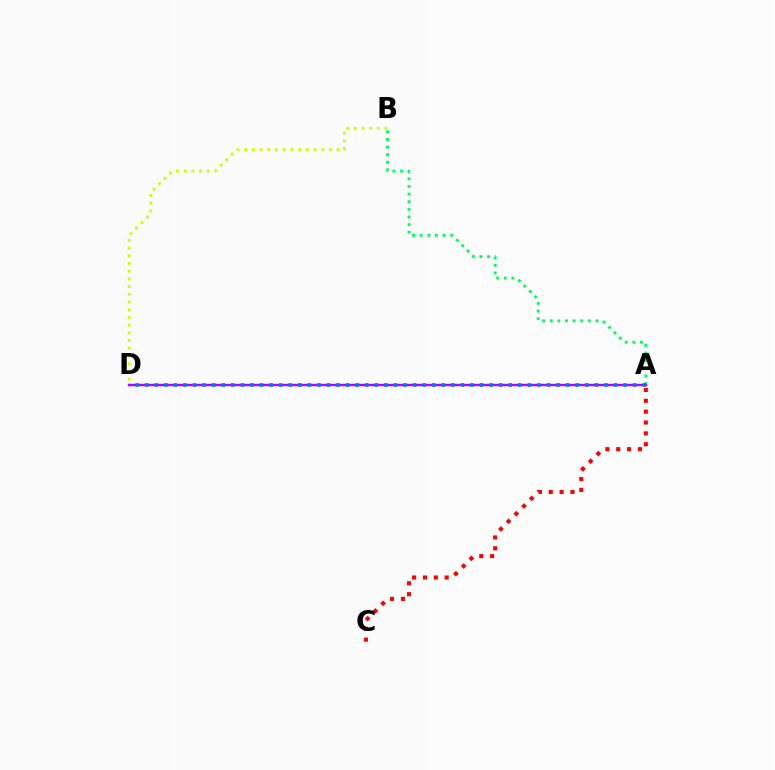{('A', 'B'): [{'color': '#00ff5c', 'line_style': 'dotted', 'thickness': 2.07}], ('B', 'D'): [{'color': '#d1ff00', 'line_style': 'dotted', 'thickness': 2.09}], ('A', 'C'): [{'color': '#ff0000', 'line_style': 'dotted', 'thickness': 2.95}], ('A', 'D'): [{'color': '#b900ff', 'line_style': 'solid', 'thickness': 1.72}, {'color': '#0074ff', 'line_style': 'dotted', 'thickness': 2.6}]}